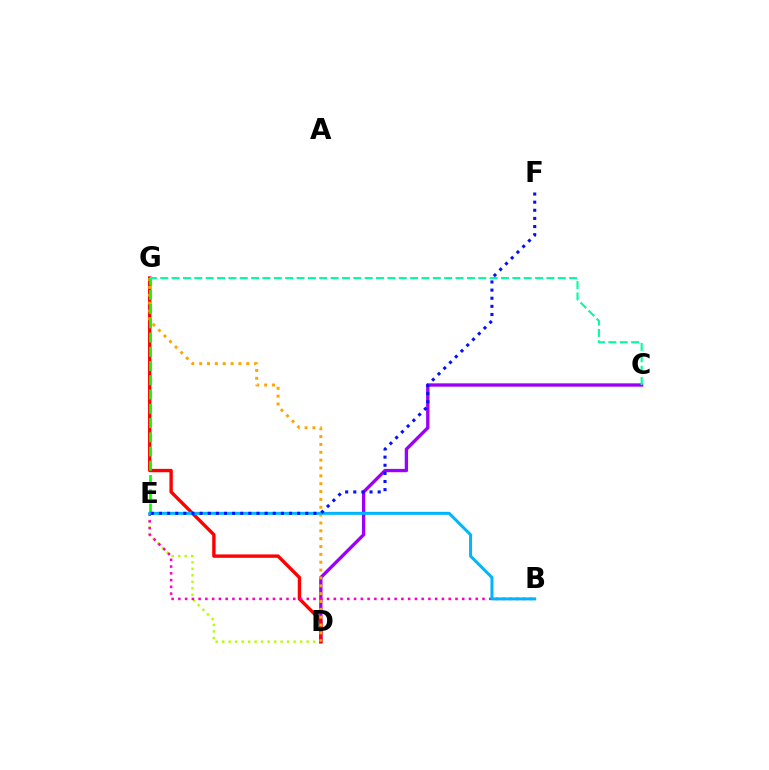{('D', 'E'): [{'color': '#b3ff00', 'line_style': 'dotted', 'thickness': 1.77}], ('C', 'D'): [{'color': '#9b00ff', 'line_style': 'solid', 'thickness': 2.4}], ('D', 'G'): [{'color': '#ff0000', 'line_style': 'solid', 'thickness': 2.44}, {'color': '#ffa500', 'line_style': 'dotted', 'thickness': 2.13}], ('B', 'E'): [{'color': '#ff00bd', 'line_style': 'dotted', 'thickness': 1.84}, {'color': '#00b5ff', 'line_style': 'solid', 'thickness': 2.15}], ('E', 'G'): [{'color': '#08ff00', 'line_style': 'dashed', 'thickness': 1.94}], ('C', 'G'): [{'color': '#00ff9d', 'line_style': 'dashed', 'thickness': 1.54}], ('E', 'F'): [{'color': '#0010ff', 'line_style': 'dotted', 'thickness': 2.21}]}